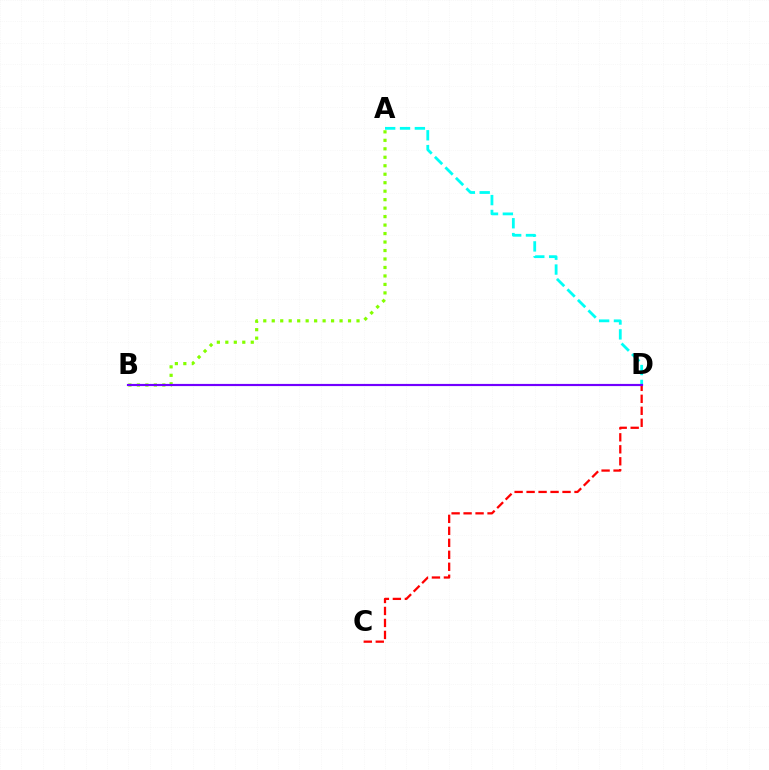{('A', 'B'): [{'color': '#84ff00', 'line_style': 'dotted', 'thickness': 2.3}], ('A', 'D'): [{'color': '#00fff6', 'line_style': 'dashed', 'thickness': 2.02}], ('C', 'D'): [{'color': '#ff0000', 'line_style': 'dashed', 'thickness': 1.63}], ('B', 'D'): [{'color': '#7200ff', 'line_style': 'solid', 'thickness': 1.56}]}